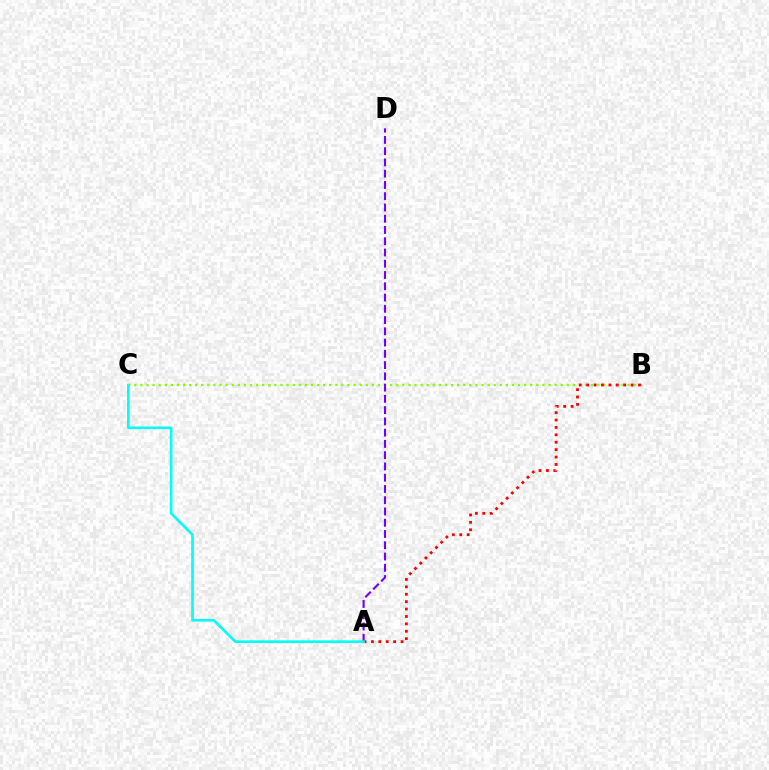{('B', 'C'): [{'color': '#84ff00', 'line_style': 'dotted', 'thickness': 1.66}], ('A', 'D'): [{'color': '#7200ff', 'line_style': 'dashed', 'thickness': 1.53}], ('A', 'B'): [{'color': '#ff0000', 'line_style': 'dotted', 'thickness': 2.01}], ('A', 'C'): [{'color': '#00fff6', 'line_style': 'solid', 'thickness': 1.89}]}